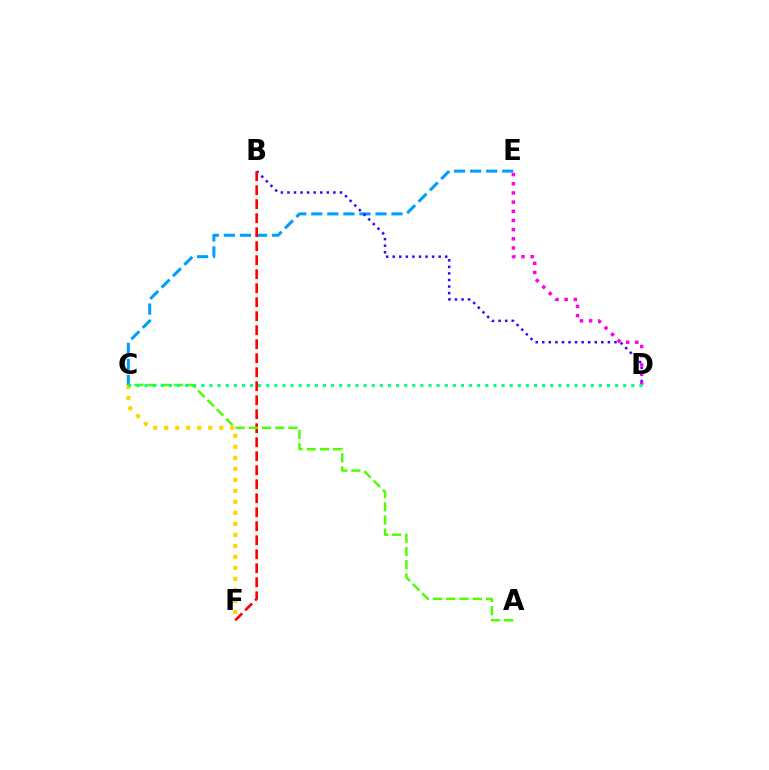{('C', 'E'): [{'color': '#009eff', 'line_style': 'dashed', 'thickness': 2.18}], ('B', 'D'): [{'color': '#3700ff', 'line_style': 'dotted', 'thickness': 1.78}], ('D', 'E'): [{'color': '#ff00ed', 'line_style': 'dotted', 'thickness': 2.49}], ('B', 'F'): [{'color': '#ff0000', 'line_style': 'dashed', 'thickness': 1.9}], ('C', 'F'): [{'color': '#ffd500', 'line_style': 'dotted', 'thickness': 2.99}], ('A', 'C'): [{'color': '#4fff00', 'line_style': 'dashed', 'thickness': 1.8}], ('C', 'D'): [{'color': '#00ff86', 'line_style': 'dotted', 'thickness': 2.2}]}